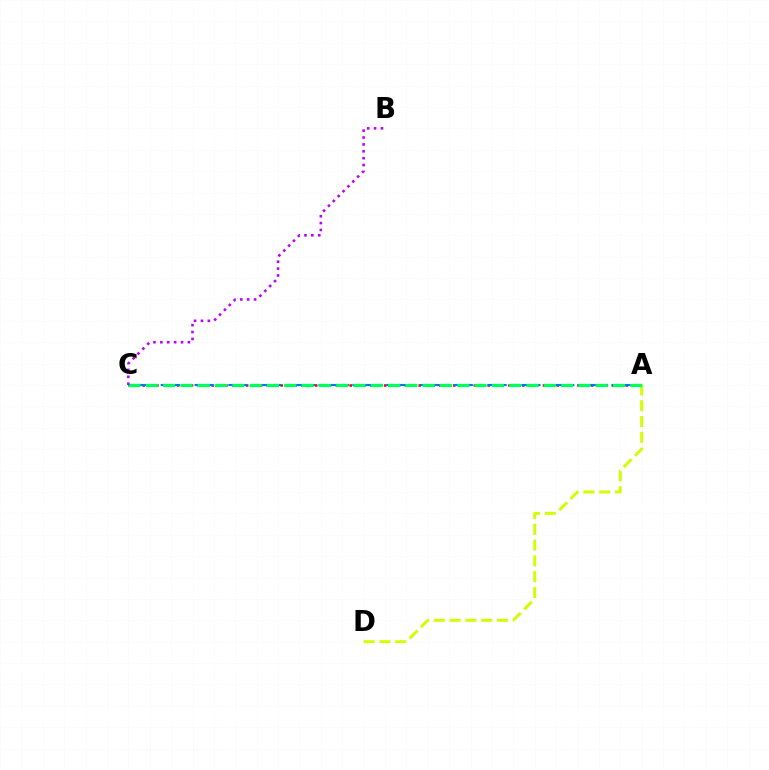{('A', 'C'): [{'color': '#ff0000', 'line_style': 'dotted', 'thickness': 1.88}, {'color': '#0074ff', 'line_style': 'dashed', 'thickness': 1.53}, {'color': '#00ff5c', 'line_style': 'dashed', 'thickness': 2.35}], ('A', 'D'): [{'color': '#d1ff00', 'line_style': 'dashed', 'thickness': 2.15}], ('B', 'C'): [{'color': '#b900ff', 'line_style': 'dotted', 'thickness': 1.87}]}